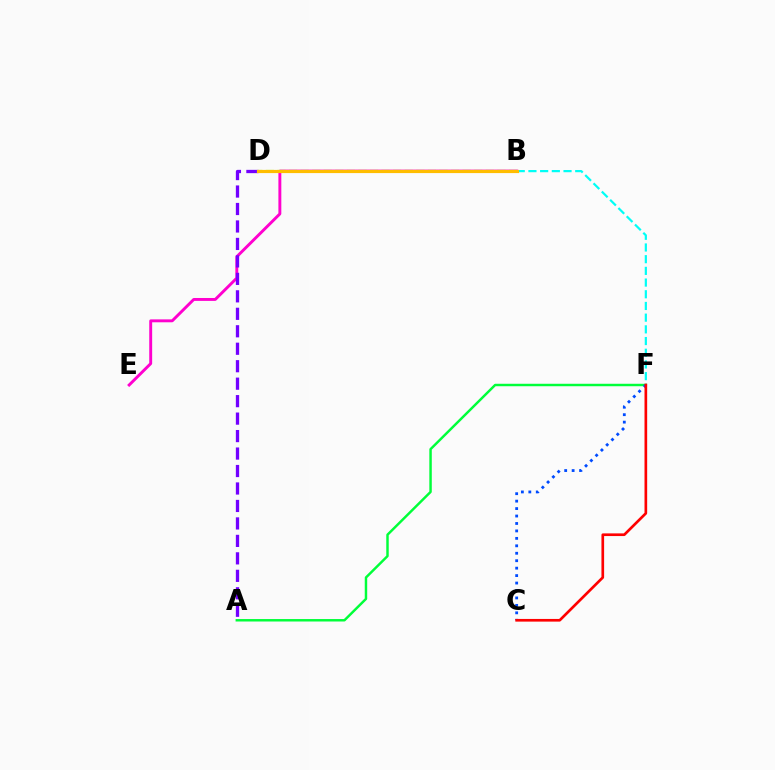{('B', 'F'): [{'color': '#00fff6', 'line_style': 'dashed', 'thickness': 1.59}], ('A', 'F'): [{'color': '#00ff39', 'line_style': 'solid', 'thickness': 1.77}], ('C', 'F'): [{'color': '#004bff', 'line_style': 'dotted', 'thickness': 2.02}, {'color': '#ff0000', 'line_style': 'solid', 'thickness': 1.92}], ('B', 'E'): [{'color': '#ff00cf', 'line_style': 'solid', 'thickness': 2.1}], ('B', 'D'): [{'color': '#84ff00', 'line_style': 'dashed', 'thickness': 1.57}, {'color': '#ffbd00', 'line_style': 'solid', 'thickness': 2.28}], ('A', 'D'): [{'color': '#7200ff', 'line_style': 'dashed', 'thickness': 2.37}]}